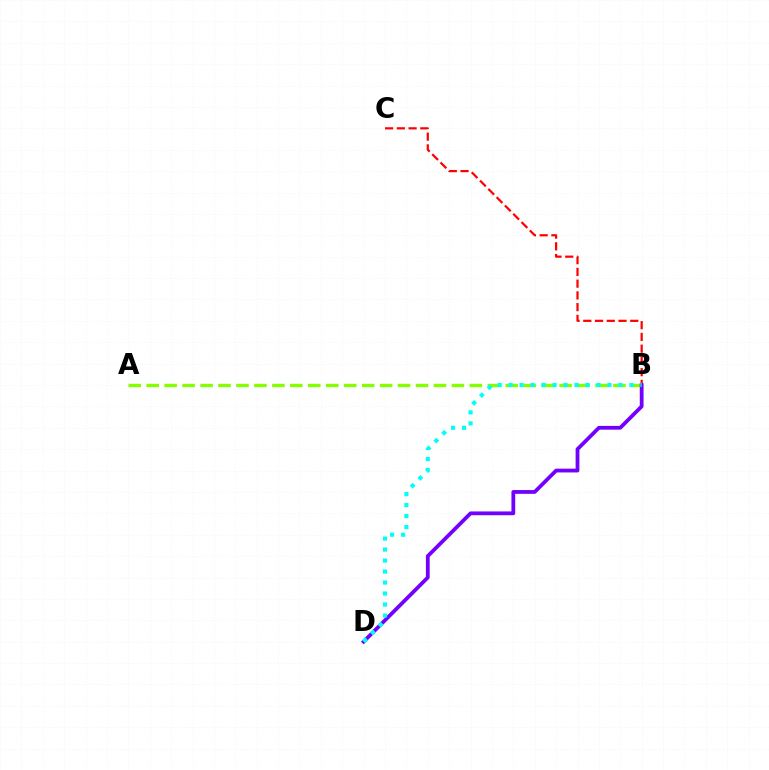{('B', 'C'): [{'color': '#ff0000', 'line_style': 'dashed', 'thickness': 1.6}], ('A', 'B'): [{'color': '#84ff00', 'line_style': 'dashed', 'thickness': 2.44}], ('B', 'D'): [{'color': '#7200ff', 'line_style': 'solid', 'thickness': 2.72}, {'color': '#00fff6', 'line_style': 'dotted', 'thickness': 2.98}]}